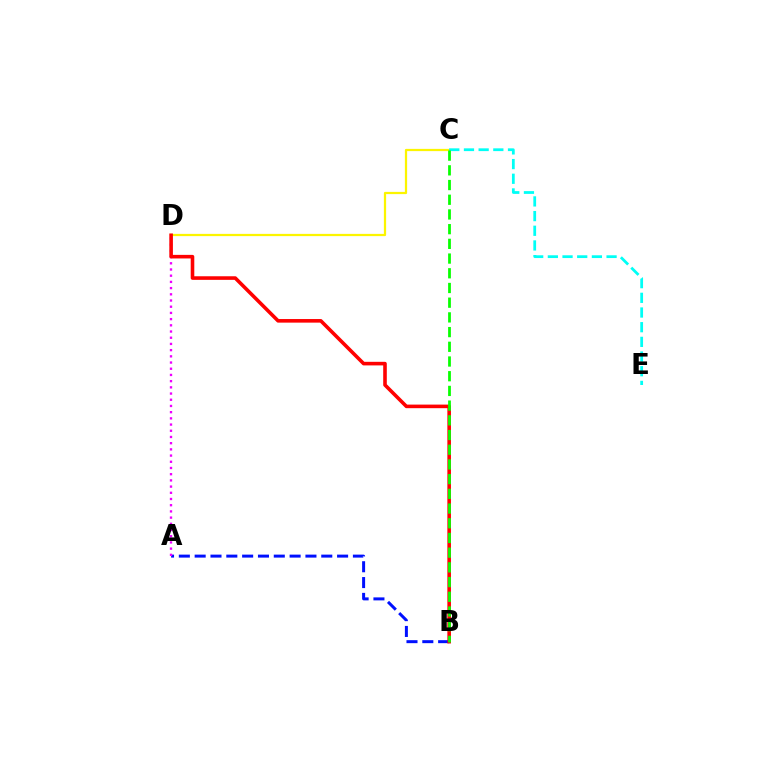{('A', 'B'): [{'color': '#0010ff', 'line_style': 'dashed', 'thickness': 2.15}], ('C', 'D'): [{'color': '#fcf500', 'line_style': 'solid', 'thickness': 1.61}], ('C', 'E'): [{'color': '#00fff6', 'line_style': 'dashed', 'thickness': 1.99}], ('A', 'D'): [{'color': '#ee00ff', 'line_style': 'dotted', 'thickness': 1.69}], ('B', 'D'): [{'color': '#ff0000', 'line_style': 'solid', 'thickness': 2.59}], ('B', 'C'): [{'color': '#08ff00', 'line_style': 'dashed', 'thickness': 2.0}]}